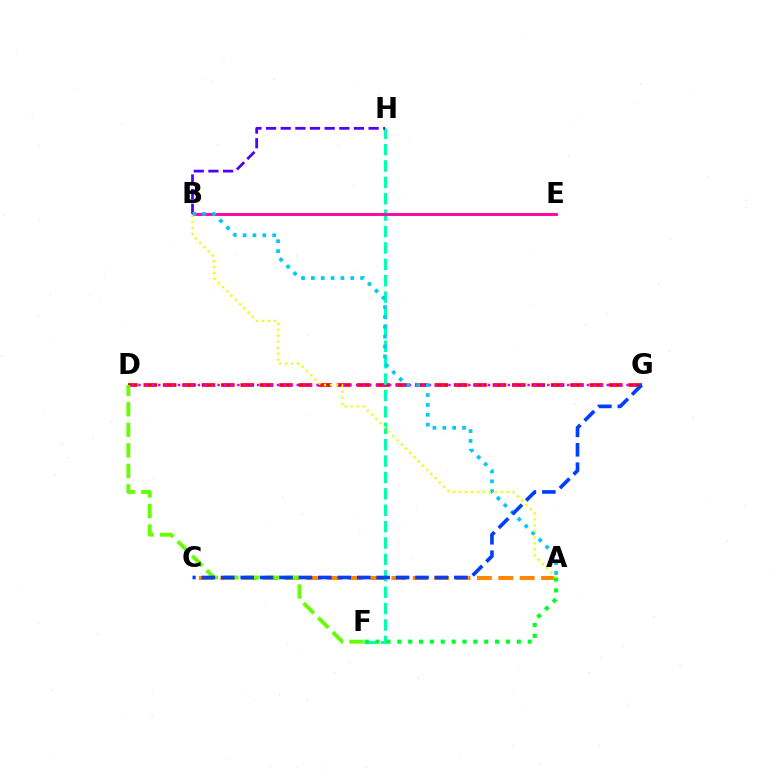{('D', 'G'): [{'color': '#ff0000', 'line_style': 'dashed', 'thickness': 2.64}, {'color': '#d600ff', 'line_style': 'dotted', 'thickness': 1.79}], ('A', 'C'): [{'color': '#ff8800', 'line_style': 'dashed', 'thickness': 2.91}], ('F', 'H'): [{'color': '#00ffaf', 'line_style': 'dashed', 'thickness': 2.23}], ('B', 'H'): [{'color': '#4f00ff', 'line_style': 'dashed', 'thickness': 1.99}], ('B', 'E'): [{'color': '#ff00a0', 'line_style': 'solid', 'thickness': 2.05}], ('A', 'B'): [{'color': '#00c7ff', 'line_style': 'dotted', 'thickness': 2.68}, {'color': '#eeff00', 'line_style': 'dotted', 'thickness': 1.63}], ('A', 'F'): [{'color': '#00ff27', 'line_style': 'dotted', 'thickness': 2.95}], ('D', 'F'): [{'color': '#66ff00', 'line_style': 'dashed', 'thickness': 2.79}], ('C', 'G'): [{'color': '#003fff', 'line_style': 'dashed', 'thickness': 2.64}]}